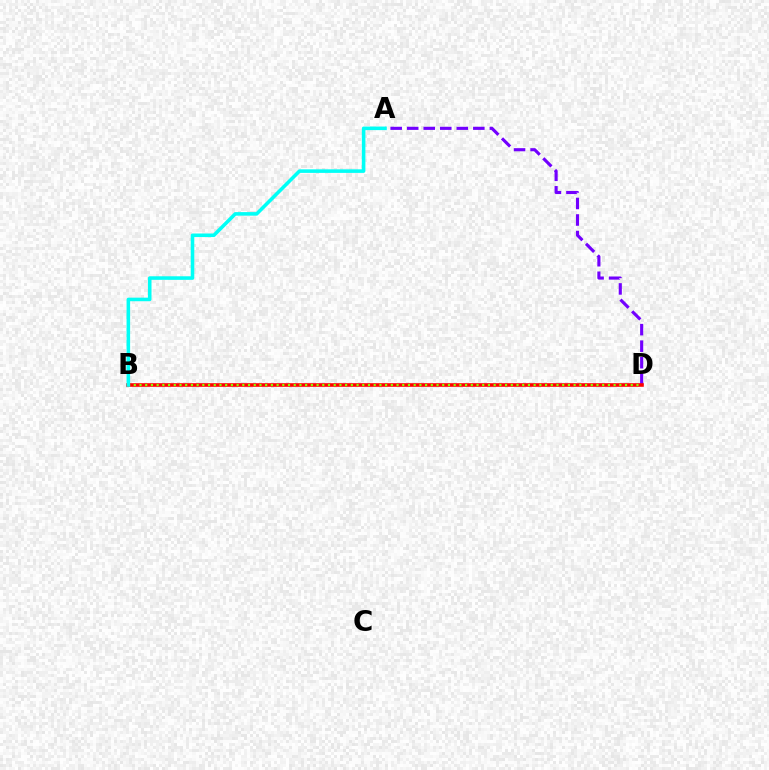{('A', 'D'): [{'color': '#7200ff', 'line_style': 'dashed', 'thickness': 2.25}], ('B', 'D'): [{'color': '#ff0000', 'line_style': 'solid', 'thickness': 2.59}, {'color': '#84ff00', 'line_style': 'dotted', 'thickness': 1.55}], ('A', 'B'): [{'color': '#00fff6', 'line_style': 'solid', 'thickness': 2.56}]}